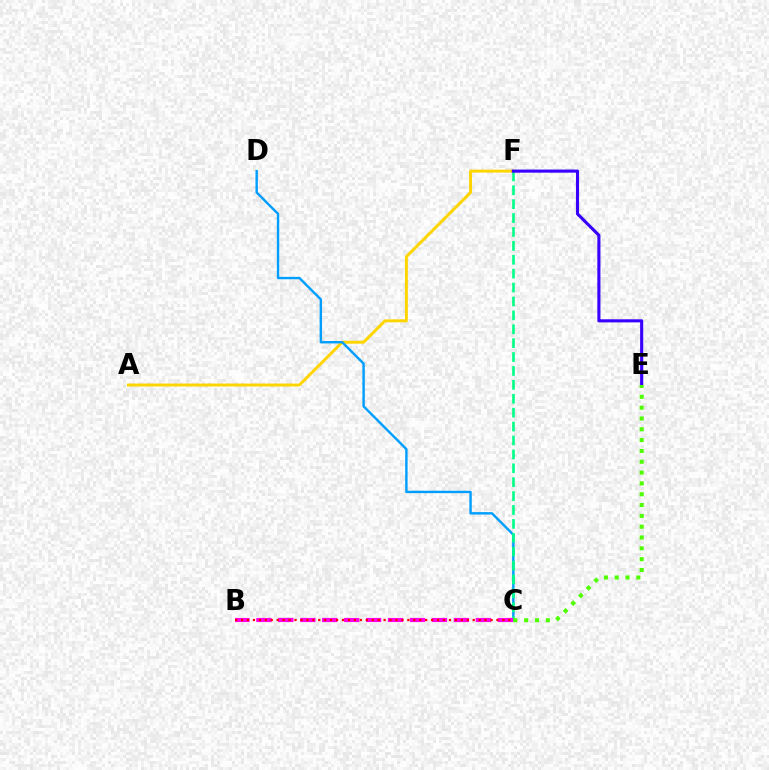{('A', 'F'): [{'color': '#ffd500', 'line_style': 'solid', 'thickness': 2.12}], ('C', 'D'): [{'color': '#009eff', 'line_style': 'solid', 'thickness': 1.73}], ('C', 'F'): [{'color': '#00ff86', 'line_style': 'dashed', 'thickness': 1.89}], ('E', 'F'): [{'color': '#3700ff', 'line_style': 'solid', 'thickness': 2.24}], ('C', 'E'): [{'color': '#4fff00', 'line_style': 'dotted', 'thickness': 2.94}], ('B', 'C'): [{'color': '#ff00ed', 'line_style': 'dashed', 'thickness': 2.98}, {'color': '#ff0000', 'line_style': 'dotted', 'thickness': 1.61}]}